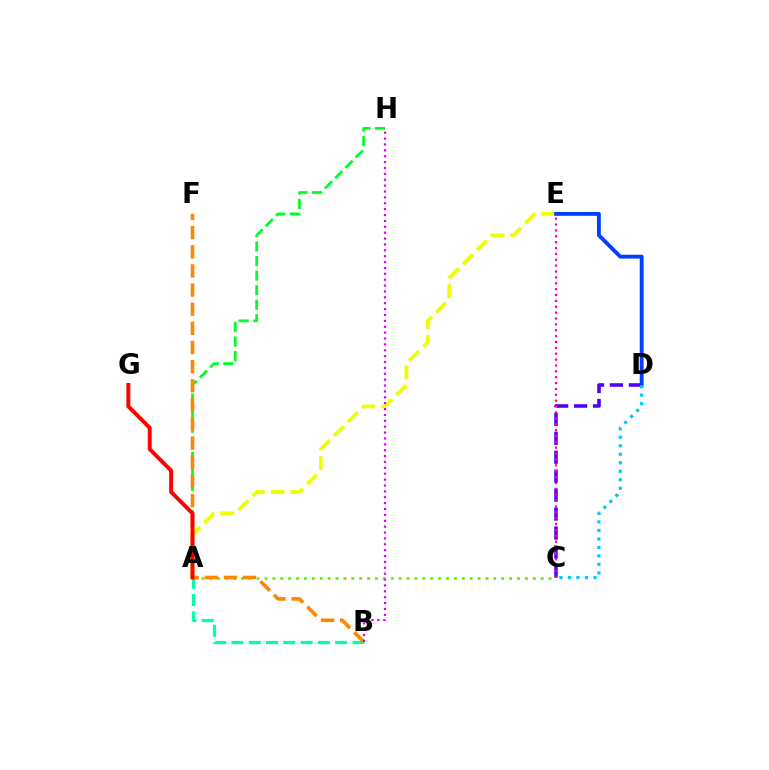{('A', 'E'): [{'color': '#eeff00', 'line_style': 'dashed', 'thickness': 2.69}], ('C', 'D'): [{'color': '#4f00ff', 'line_style': 'dashed', 'thickness': 2.57}, {'color': '#00c7ff', 'line_style': 'dotted', 'thickness': 2.31}], ('A', 'B'): [{'color': '#00ffaf', 'line_style': 'dashed', 'thickness': 2.35}], ('A', 'H'): [{'color': '#00ff27', 'line_style': 'dashed', 'thickness': 1.98}], ('A', 'C'): [{'color': '#66ff00', 'line_style': 'dotted', 'thickness': 2.14}], ('B', 'F'): [{'color': '#ff8800', 'line_style': 'dashed', 'thickness': 2.6}], ('B', 'H'): [{'color': '#d600ff', 'line_style': 'dotted', 'thickness': 1.6}], ('A', 'G'): [{'color': '#ff0000', 'line_style': 'solid', 'thickness': 2.83}], ('C', 'E'): [{'color': '#ff00a0', 'line_style': 'dotted', 'thickness': 1.6}], ('D', 'E'): [{'color': '#003fff', 'line_style': 'solid', 'thickness': 2.77}]}